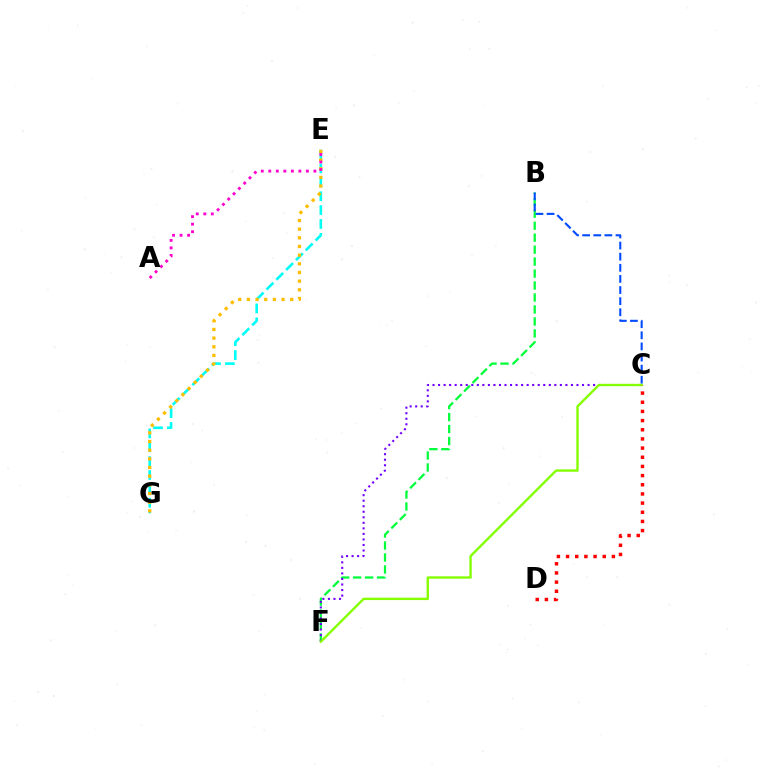{('B', 'F'): [{'color': '#00ff39', 'line_style': 'dashed', 'thickness': 1.63}], ('E', 'G'): [{'color': '#00fff6', 'line_style': 'dashed', 'thickness': 1.89}, {'color': '#ffbd00', 'line_style': 'dotted', 'thickness': 2.35}], ('C', 'F'): [{'color': '#7200ff', 'line_style': 'dotted', 'thickness': 1.5}, {'color': '#84ff00', 'line_style': 'solid', 'thickness': 1.71}], ('B', 'C'): [{'color': '#004bff', 'line_style': 'dashed', 'thickness': 1.51}], ('C', 'D'): [{'color': '#ff0000', 'line_style': 'dotted', 'thickness': 2.49}], ('A', 'E'): [{'color': '#ff00cf', 'line_style': 'dotted', 'thickness': 2.04}]}